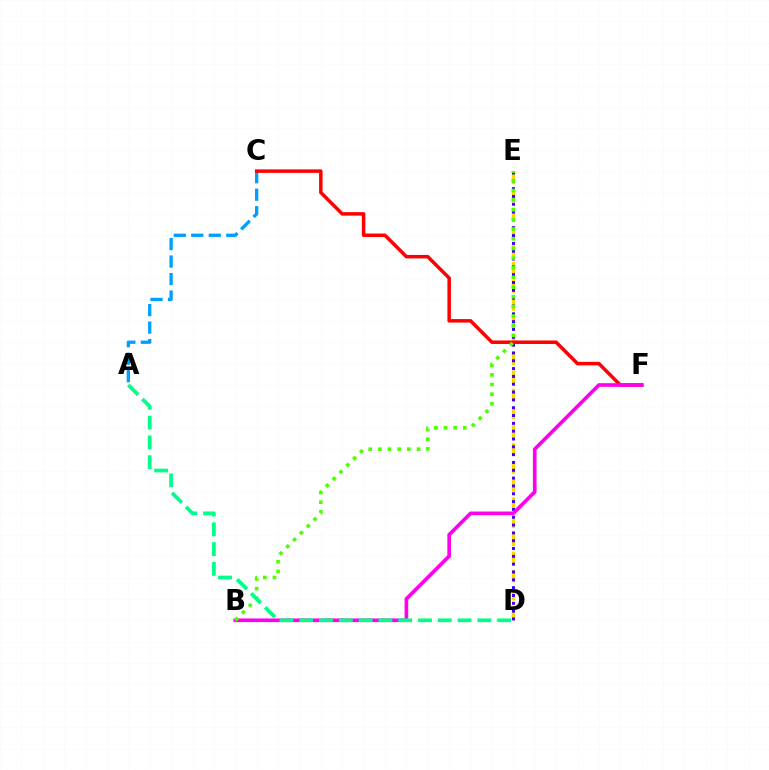{('A', 'C'): [{'color': '#009eff', 'line_style': 'dashed', 'thickness': 2.38}], ('D', 'E'): [{'color': '#ffd500', 'line_style': 'dashed', 'thickness': 2.46}, {'color': '#3700ff', 'line_style': 'dotted', 'thickness': 2.13}], ('C', 'F'): [{'color': '#ff0000', 'line_style': 'solid', 'thickness': 2.52}], ('B', 'F'): [{'color': '#ff00ed', 'line_style': 'solid', 'thickness': 2.63}], ('B', 'E'): [{'color': '#4fff00', 'line_style': 'dotted', 'thickness': 2.62}], ('A', 'D'): [{'color': '#00ff86', 'line_style': 'dashed', 'thickness': 2.69}]}